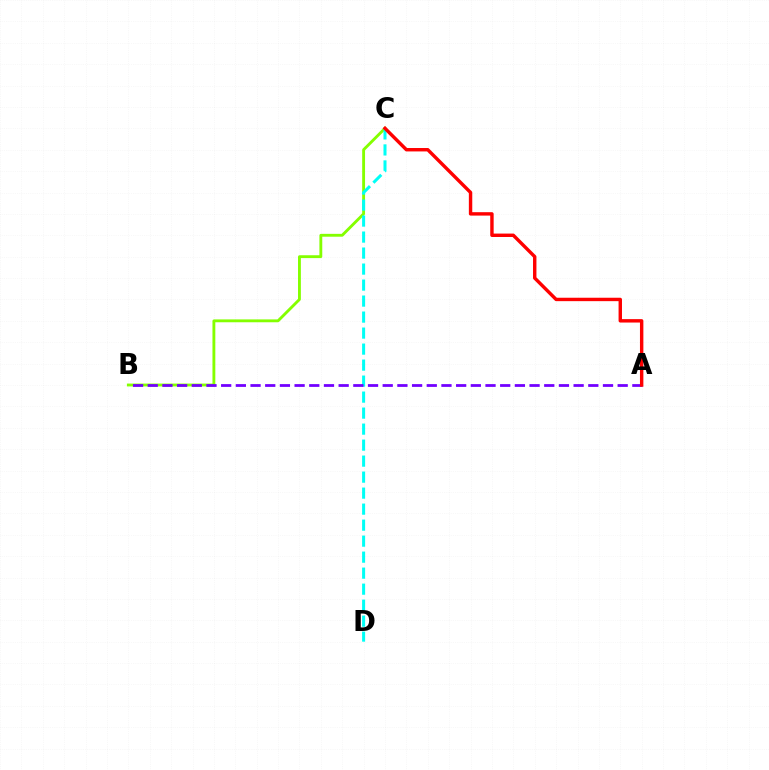{('B', 'C'): [{'color': '#84ff00', 'line_style': 'solid', 'thickness': 2.06}], ('C', 'D'): [{'color': '#00fff6', 'line_style': 'dashed', 'thickness': 2.17}], ('A', 'B'): [{'color': '#7200ff', 'line_style': 'dashed', 'thickness': 2.0}], ('A', 'C'): [{'color': '#ff0000', 'line_style': 'solid', 'thickness': 2.46}]}